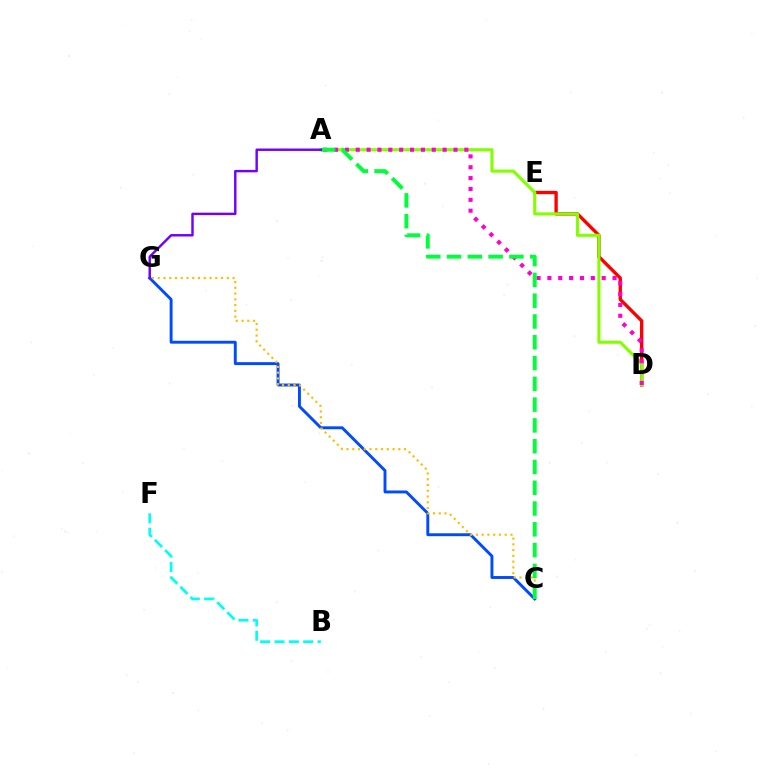{('D', 'E'): [{'color': '#ff0000', 'line_style': 'solid', 'thickness': 2.4}], ('C', 'G'): [{'color': '#004bff', 'line_style': 'solid', 'thickness': 2.09}, {'color': '#ffbd00', 'line_style': 'dotted', 'thickness': 1.56}], ('A', 'D'): [{'color': '#84ff00', 'line_style': 'solid', 'thickness': 2.23}, {'color': '#ff00cf', 'line_style': 'dotted', 'thickness': 2.95}], ('A', 'C'): [{'color': '#00ff39', 'line_style': 'dashed', 'thickness': 2.82}], ('A', 'G'): [{'color': '#7200ff', 'line_style': 'solid', 'thickness': 1.75}], ('B', 'F'): [{'color': '#00fff6', 'line_style': 'dashed', 'thickness': 1.95}]}